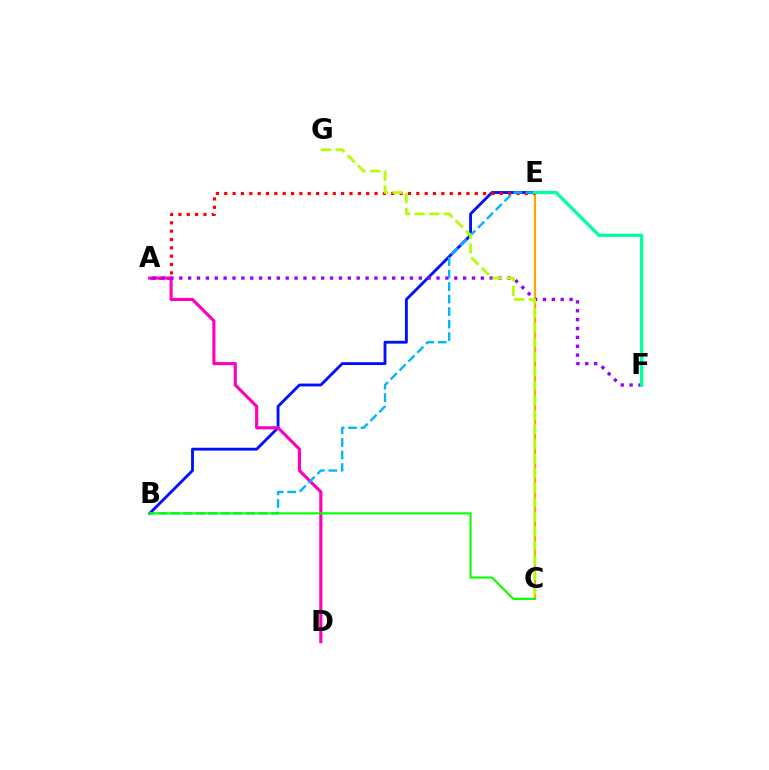{('B', 'E'): [{'color': '#0010ff', 'line_style': 'solid', 'thickness': 2.05}, {'color': '#00b5ff', 'line_style': 'dashed', 'thickness': 1.7}], ('C', 'E'): [{'color': '#ffa500', 'line_style': 'solid', 'thickness': 1.62}], ('A', 'E'): [{'color': '#ff0000', 'line_style': 'dotted', 'thickness': 2.27}], ('A', 'D'): [{'color': '#ff00bd', 'line_style': 'solid', 'thickness': 2.26}], ('A', 'F'): [{'color': '#9b00ff', 'line_style': 'dotted', 'thickness': 2.41}], ('B', 'C'): [{'color': '#08ff00', 'line_style': 'solid', 'thickness': 1.53}], ('C', 'G'): [{'color': '#b3ff00', 'line_style': 'dashed', 'thickness': 1.98}], ('E', 'F'): [{'color': '#00ff9d', 'line_style': 'solid', 'thickness': 2.35}]}